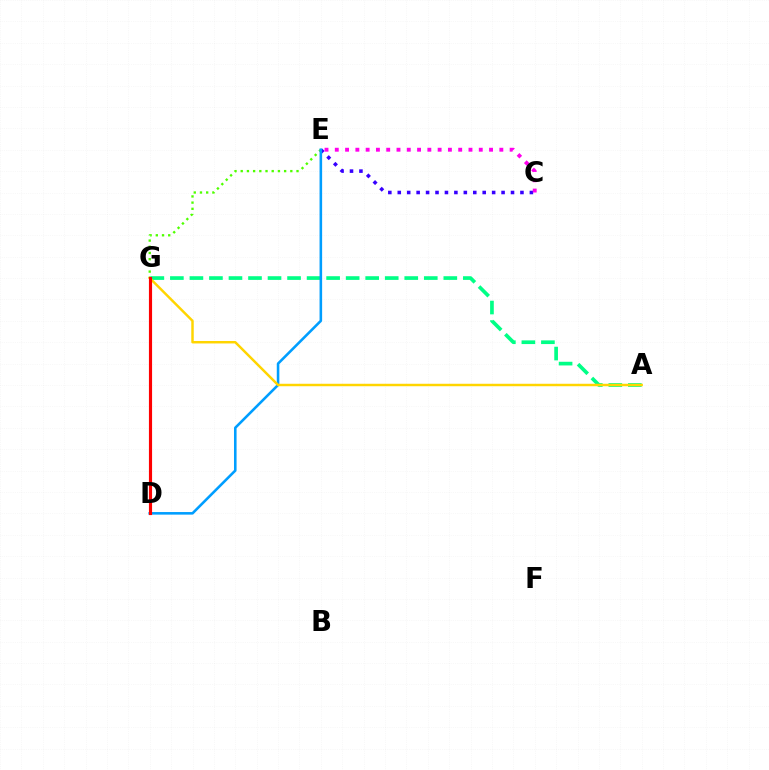{('E', 'G'): [{'color': '#4fff00', 'line_style': 'dotted', 'thickness': 1.68}], ('C', 'E'): [{'color': '#3700ff', 'line_style': 'dotted', 'thickness': 2.56}, {'color': '#ff00ed', 'line_style': 'dotted', 'thickness': 2.79}], ('A', 'G'): [{'color': '#00ff86', 'line_style': 'dashed', 'thickness': 2.65}, {'color': '#ffd500', 'line_style': 'solid', 'thickness': 1.77}], ('D', 'E'): [{'color': '#009eff', 'line_style': 'solid', 'thickness': 1.86}], ('D', 'G'): [{'color': '#ff0000', 'line_style': 'solid', 'thickness': 2.27}]}